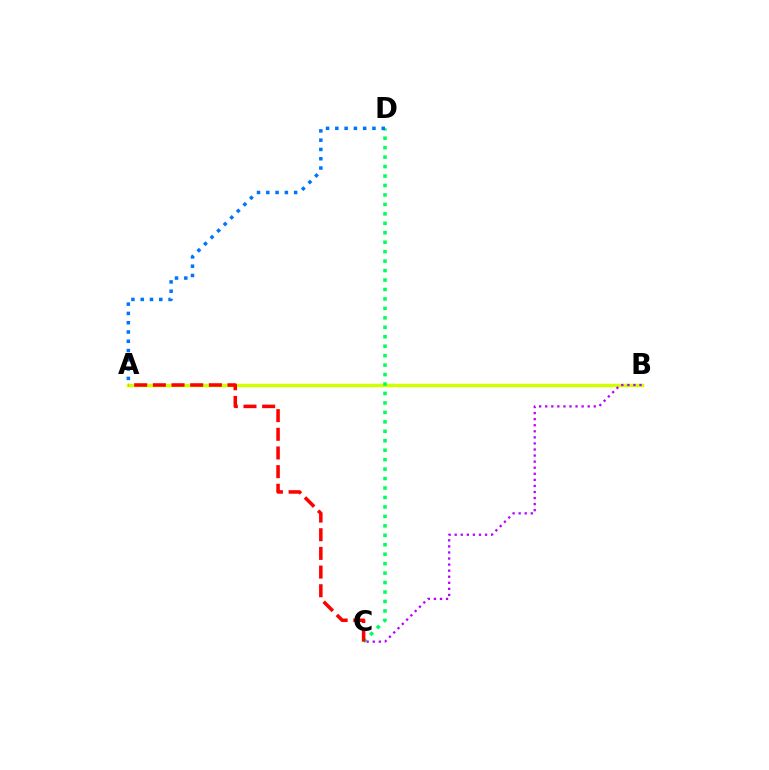{('A', 'B'): [{'color': '#d1ff00', 'line_style': 'solid', 'thickness': 2.49}], ('C', 'D'): [{'color': '#00ff5c', 'line_style': 'dotted', 'thickness': 2.57}], ('A', 'D'): [{'color': '#0074ff', 'line_style': 'dotted', 'thickness': 2.52}], ('A', 'C'): [{'color': '#ff0000', 'line_style': 'dashed', 'thickness': 2.54}], ('B', 'C'): [{'color': '#b900ff', 'line_style': 'dotted', 'thickness': 1.65}]}